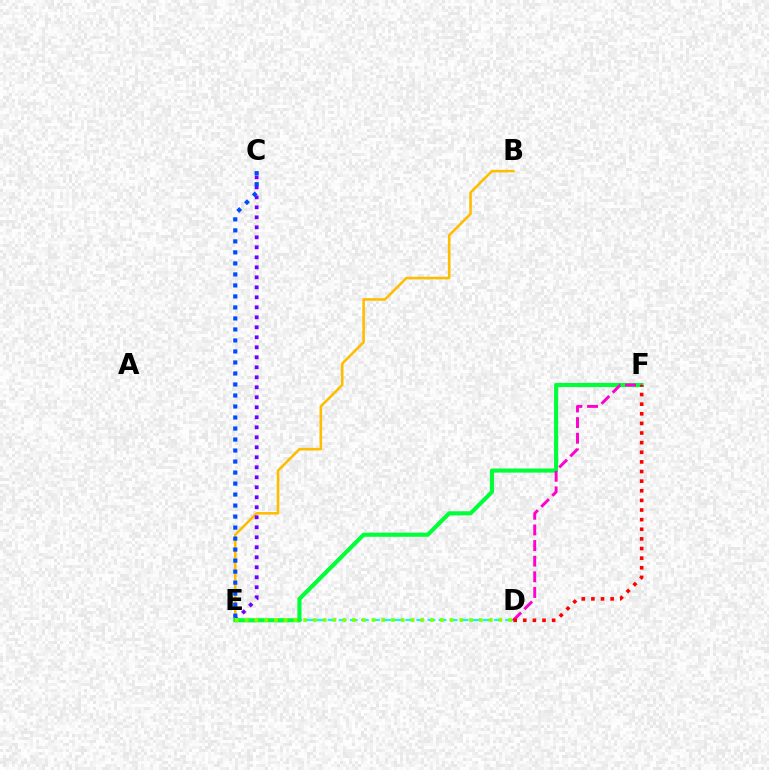{('B', 'E'): [{'color': '#ffbd00', 'line_style': 'solid', 'thickness': 1.86}], ('D', 'E'): [{'color': '#00fff6', 'line_style': 'dashed', 'thickness': 1.51}, {'color': '#84ff00', 'line_style': 'dotted', 'thickness': 2.65}], ('C', 'E'): [{'color': '#7200ff', 'line_style': 'dotted', 'thickness': 2.72}, {'color': '#004bff', 'line_style': 'dotted', 'thickness': 2.99}], ('E', 'F'): [{'color': '#00ff39', 'line_style': 'solid', 'thickness': 2.96}], ('D', 'F'): [{'color': '#ff00cf', 'line_style': 'dashed', 'thickness': 2.12}, {'color': '#ff0000', 'line_style': 'dotted', 'thickness': 2.61}]}